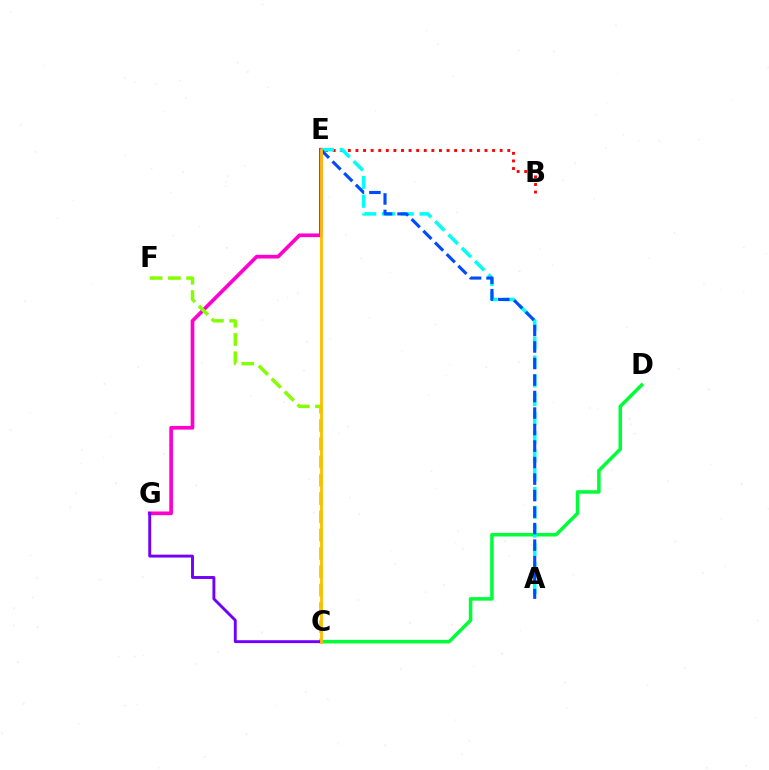{('E', 'G'): [{'color': '#ff00cf', 'line_style': 'solid', 'thickness': 2.66}], ('C', 'D'): [{'color': '#00ff39', 'line_style': 'solid', 'thickness': 2.54}], ('C', 'F'): [{'color': '#84ff00', 'line_style': 'dashed', 'thickness': 2.49}], ('C', 'G'): [{'color': '#7200ff', 'line_style': 'solid', 'thickness': 2.09}], ('B', 'E'): [{'color': '#ff0000', 'line_style': 'dotted', 'thickness': 2.06}], ('A', 'E'): [{'color': '#00fff6', 'line_style': 'dashed', 'thickness': 2.55}, {'color': '#004bff', 'line_style': 'dashed', 'thickness': 2.24}], ('C', 'E'): [{'color': '#ffbd00', 'line_style': 'solid', 'thickness': 2.02}]}